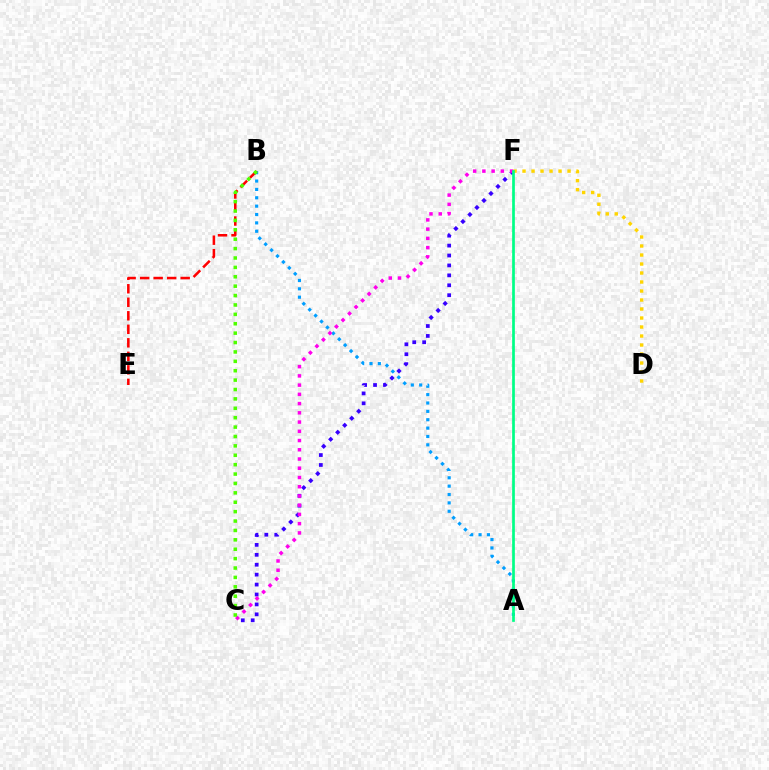{('C', 'F'): [{'color': '#3700ff', 'line_style': 'dotted', 'thickness': 2.7}, {'color': '#ff00ed', 'line_style': 'dotted', 'thickness': 2.51}], ('A', 'B'): [{'color': '#009eff', 'line_style': 'dotted', 'thickness': 2.27}], ('B', 'E'): [{'color': '#ff0000', 'line_style': 'dashed', 'thickness': 1.84}], ('D', 'F'): [{'color': '#ffd500', 'line_style': 'dotted', 'thickness': 2.45}], ('B', 'C'): [{'color': '#4fff00', 'line_style': 'dotted', 'thickness': 2.55}], ('A', 'F'): [{'color': '#00ff86', 'line_style': 'solid', 'thickness': 1.95}]}